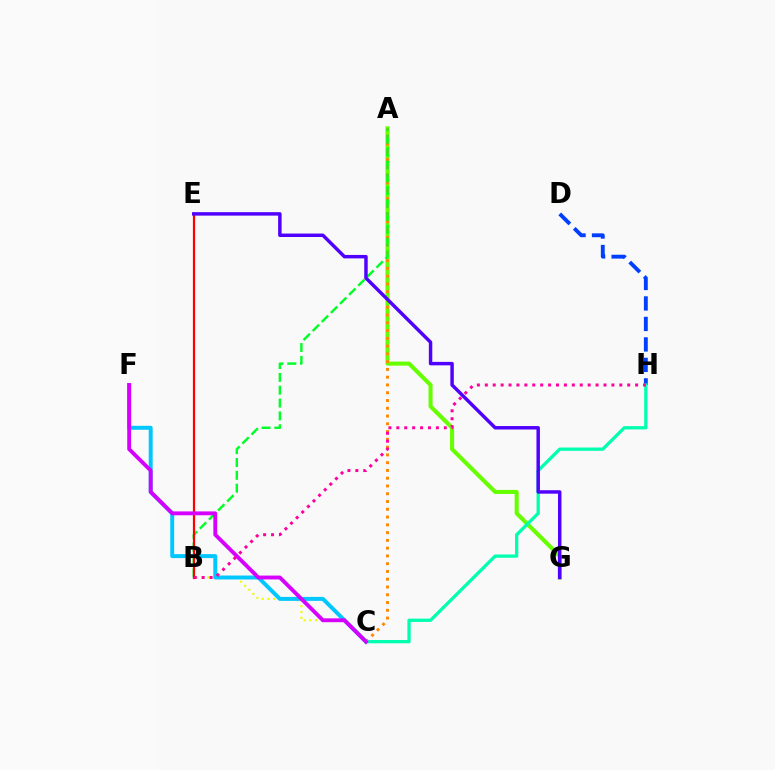{('B', 'C'): [{'color': '#eeff00', 'line_style': 'dotted', 'thickness': 1.56}], ('A', 'G'): [{'color': '#66ff00', 'line_style': 'solid', 'thickness': 2.92}], ('A', 'C'): [{'color': '#ff8800', 'line_style': 'dotted', 'thickness': 2.11}], ('D', 'H'): [{'color': '#003fff', 'line_style': 'dashed', 'thickness': 2.78}], ('C', 'F'): [{'color': '#00c7ff', 'line_style': 'solid', 'thickness': 2.84}, {'color': '#d600ff', 'line_style': 'solid', 'thickness': 2.77}], ('A', 'B'): [{'color': '#00ff27', 'line_style': 'dashed', 'thickness': 1.74}], ('C', 'H'): [{'color': '#00ffaf', 'line_style': 'solid', 'thickness': 2.36}], ('B', 'E'): [{'color': '#ff0000', 'line_style': 'solid', 'thickness': 1.59}], ('B', 'H'): [{'color': '#ff00a0', 'line_style': 'dotted', 'thickness': 2.15}], ('E', 'G'): [{'color': '#4f00ff', 'line_style': 'solid', 'thickness': 2.49}]}